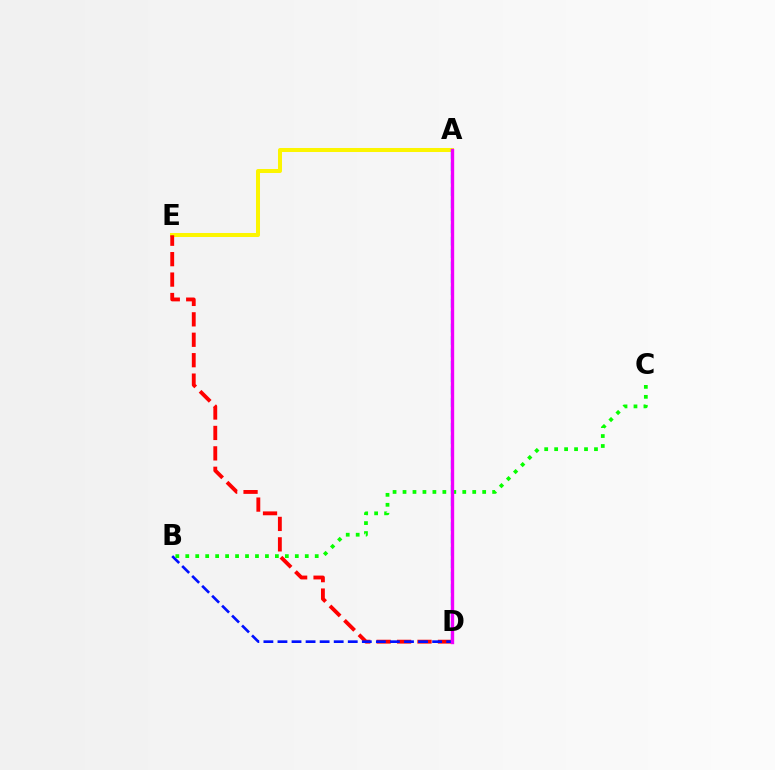{('A', 'E'): [{'color': '#fcf500', 'line_style': 'solid', 'thickness': 2.89}], ('D', 'E'): [{'color': '#ff0000', 'line_style': 'dashed', 'thickness': 2.78}], ('A', 'D'): [{'color': '#00fff6', 'line_style': 'dashed', 'thickness': 1.69}, {'color': '#ee00ff', 'line_style': 'solid', 'thickness': 2.42}], ('B', 'D'): [{'color': '#0010ff', 'line_style': 'dashed', 'thickness': 1.91}], ('B', 'C'): [{'color': '#08ff00', 'line_style': 'dotted', 'thickness': 2.71}]}